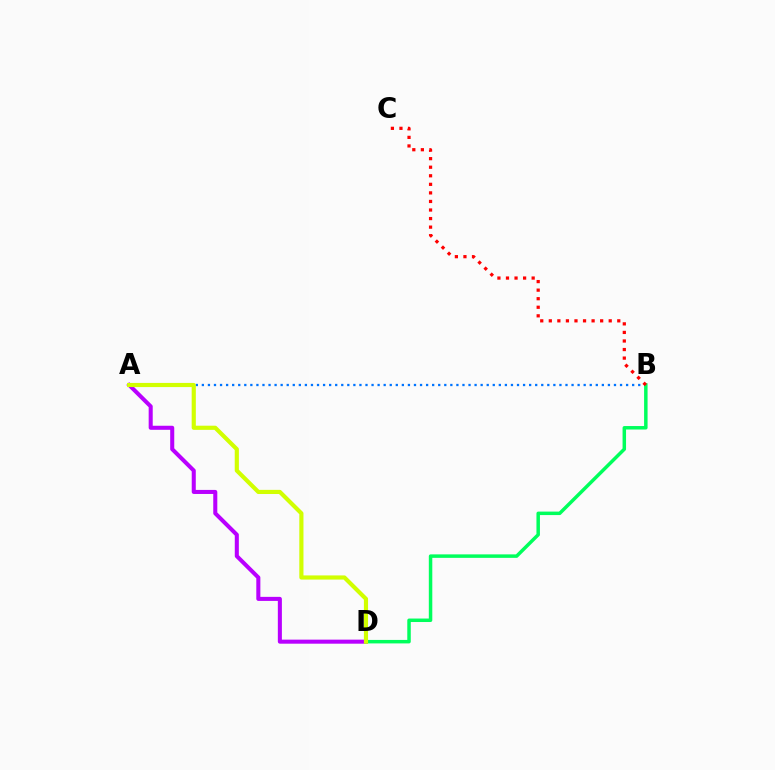{('A', 'B'): [{'color': '#0074ff', 'line_style': 'dotted', 'thickness': 1.65}], ('A', 'D'): [{'color': '#b900ff', 'line_style': 'solid', 'thickness': 2.92}, {'color': '#d1ff00', 'line_style': 'solid', 'thickness': 2.99}], ('B', 'D'): [{'color': '#00ff5c', 'line_style': 'solid', 'thickness': 2.51}], ('B', 'C'): [{'color': '#ff0000', 'line_style': 'dotted', 'thickness': 2.33}]}